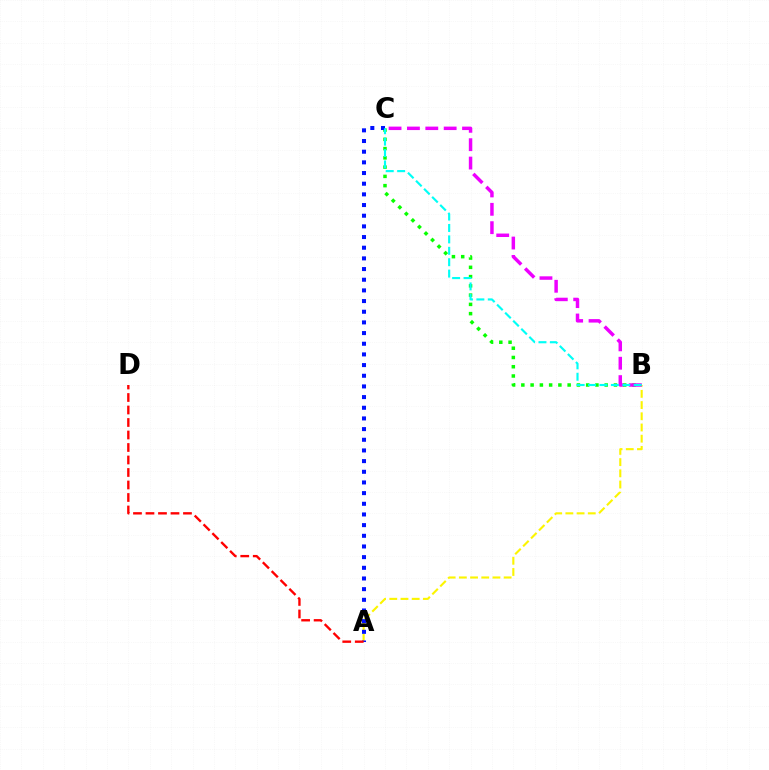{('A', 'B'): [{'color': '#fcf500', 'line_style': 'dashed', 'thickness': 1.52}], ('B', 'C'): [{'color': '#08ff00', 'line_style': 'dotted', 'thickness': 2.52}, {'color': '#ee00ff', 'line_style': 'dashed', 'thickness': 2.5}, {'color': '#00fff6', 'line_style': 'dashed', 'thickness': 1.55}], ('A', 'C'): [{'color': '#0010ff', 'line_style': 'dotted', 'thickness': 2.9}], ('A', 'D'): [{'color': '#ff0000', 'line_style': 'dashed', 'thickness': 1.7}]}